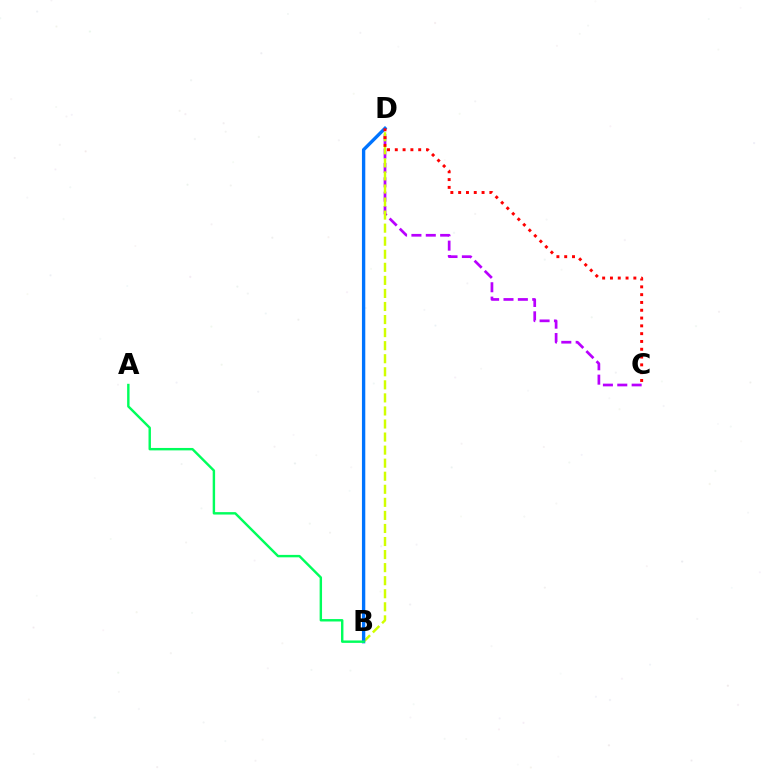{('C', 'D'): [{'color': '#b900ff', 'line_style': 'dashed', 'thickness': 1.95}, {'color': '#ff0000', 'line_style': 'dotted', 'thickness': 2.12}], ('B', 'D'): [{'color': '#d1ff00', 'line_style': 'dashed', 'thickness': 1.77}, {'color': '#0074ff', 'line_style': 'solid', 'thickness': 2.41}], ('A', 'B'): [{'color': '#00ff5c', 'line_style': 'solid', 'thickness': 1.74}]}